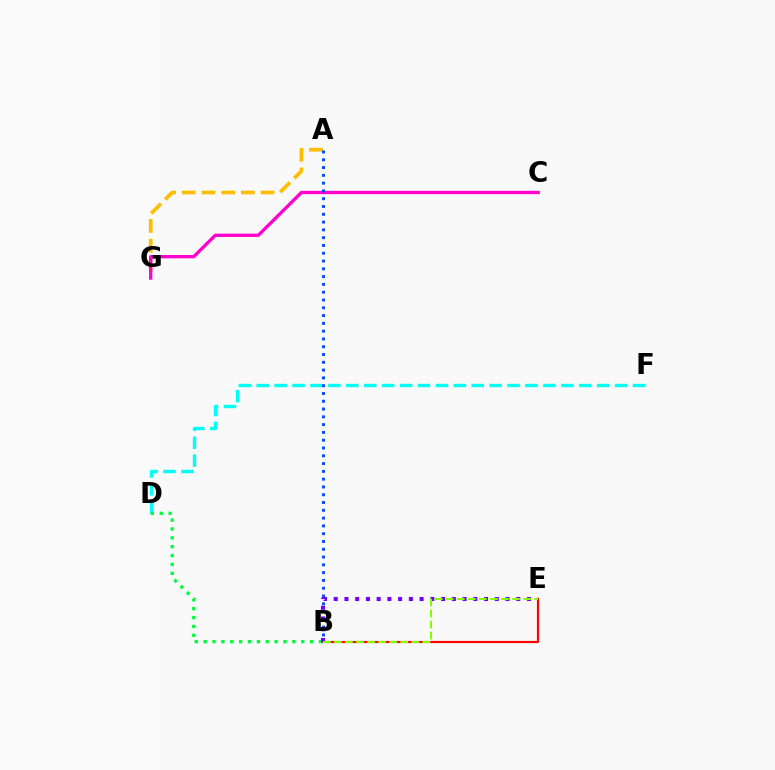{('D', 'F'): [{'color': '#00fff6', 'line_style': 'dashed', 'thickness': 2.43}], ('A', 'G'): [{'color': '#ffbd00', 'line_style': 'dashed', 'thickness': 2.67}], ('B', 'E'): [{'color': '#ff0000', 'line_style': 'solid', 'thickness': 1.56}, {'color': '#7200ff', 'line_style': 'dotted', 'thickness': 2.92}, {'color': '#84ff00', 'line_style': 'dashed', 'thickness': 1.5}], ('B', 'D'): [{'color': '#00ff39', 'line_style': 'dotted', 'thickness': 2.41}], ('C', 'G'): [{'color': '#ff00cf', 'line_style': 'solid', 'thickness': 2.39}], ('A', 'B'): [{'color': '#004bff', 'line_style': 'dotted', 'thickness': 2.12}]}